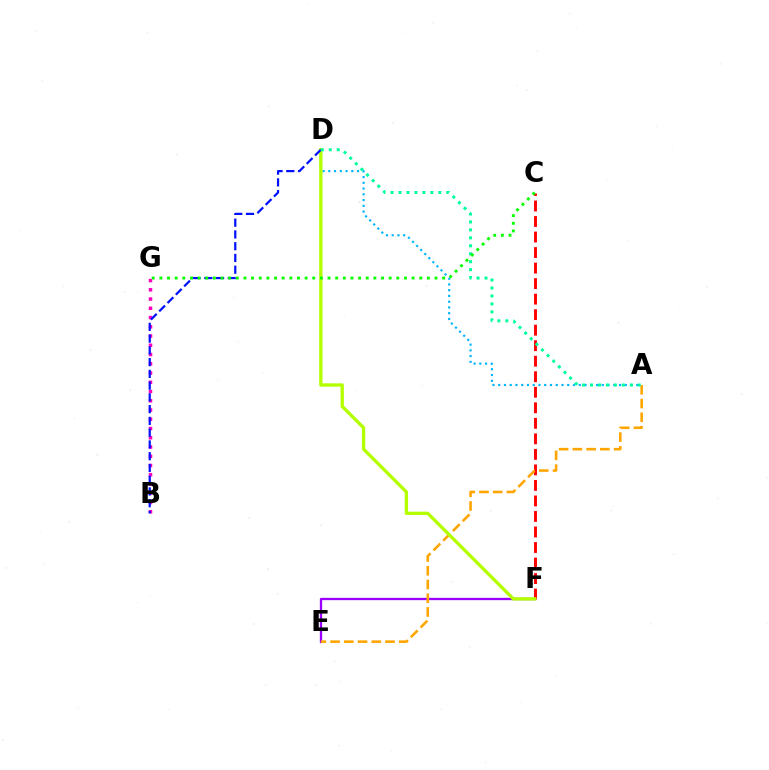{('A', 'D'): [{'color': '#00b5ff', 'line_style': 'dotted', 'thickness': 1.56}, {'color': '#00ff9d', 'line_style': 'dotted', 'thickness': 2.16}], ('B', 'G'): [{'color': '#ff00bd', 'line_style': 'dotted', 'thickness': 2.51}], ('E', 'F'): [{'color': '#9b00ff', 'line_style': 'solid', 'thickness': 1.66}], ('C', 'F'): [{'color': '#ff0000', 'line_style': 'dashed', 'thickness': 2.11}], ('A', 'E'): [{'color': '#ffa500', 'line_style': 'dashed', 'thickness': 1.87}], ('D', 'F'): [{'color': '#b3ff00', 'line_style': 'solid', 'thickness': 2.4}], ('B', 'D'): [{'color': '#0010ff', 'line_style': 'dashed', 'thickness': 1.6}], ('C', 'G'): [{'color': '#08ff00', 'line_style': 'dotted', 'thickness': 2.08}]}